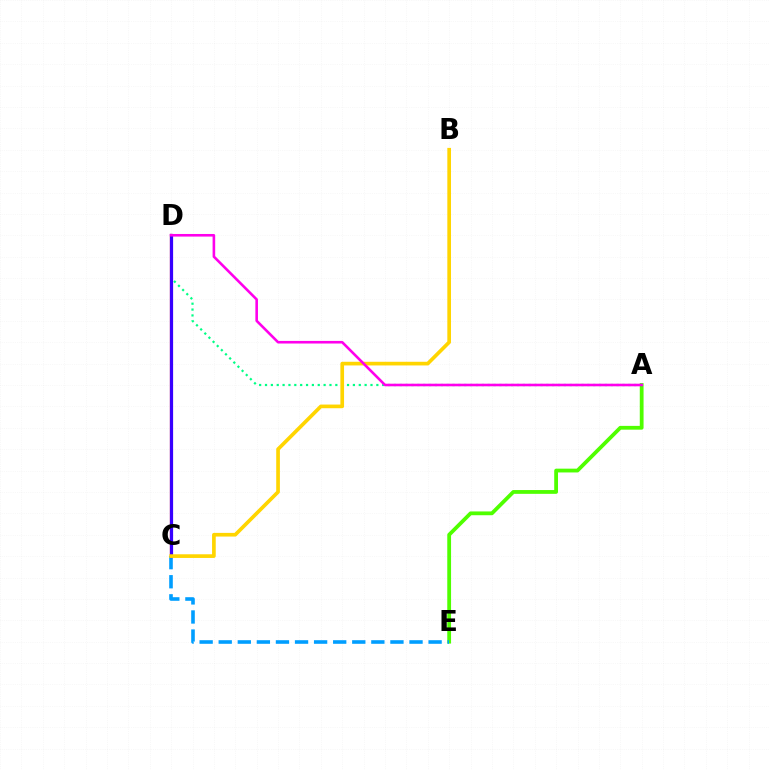{('A', 'E'): [{'color': '#4fff00', 'line_style': 'solid', 'thickness': 2.73}], ('A', 'D'): [{'color': '#00ff86', 'line_style': 'dotted', 'thickness': 1.59}, {'color': '#ff00ed', 'line_style': 'solid', 'thickness': 1.87}], ('C', 'D'): [{'color': '#ff0000', 'line_style': 'solid', 'thickness': 1.59}, {'color': '#3700ff', 'line_style': 'solid', 'thickness': 2.31}], ('C', 'E'): [{'color': '#009eff', 'line_style': 'dashed', 'thickness': 2.59}], ('B', 'C'): [{'color': '#ffd500', 'line_style': 'solid', 'thickness': 2.64}]}